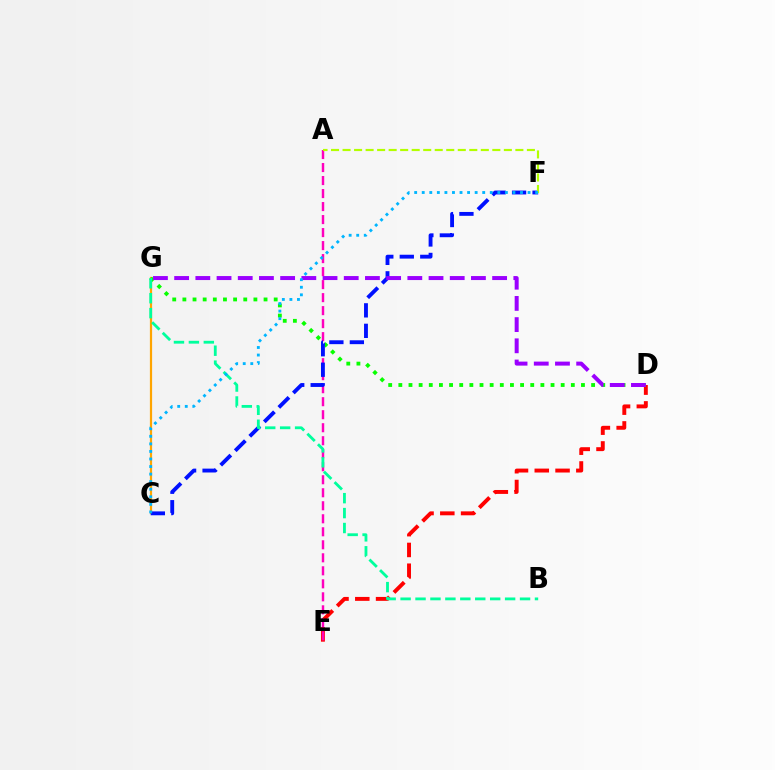{('D', 'E'): [{'color': '#ff0000', 'line_style': 'dashed', 'thickness': 2.82}], ('A', 'E'): [{'color': '#ff00bd', 'line_style': 'dashed', 'thickness': 1.77}], ('C', 'G'): [{'color': '#ffa500', 'line_style': 'solid', 'thickness': 1.6}], ('D', 'G'): [{'color': '#08ff00', 'line_style': 'dotted', 'thickness': 2.76}, {'color': '#9b00ff', 'line_style': 'dashed', 'thickness': 2.88}], ('C', 'F'): [{'color': '#0010ff', 'line_style': 'dashed', 'thickness': 2.78}, {'color': '#00b5ff', 'line_style': 'dotted', 'thickness': 2.05}], ('B', 'G'): [{'color': '#00ff9d', 'line_style': 'dashed', 'thickness': 2.03}], ('A', 'F'): [{'color': '#b3ff00', 'line_style': 'dashed', 'thickness': 1.57}]}